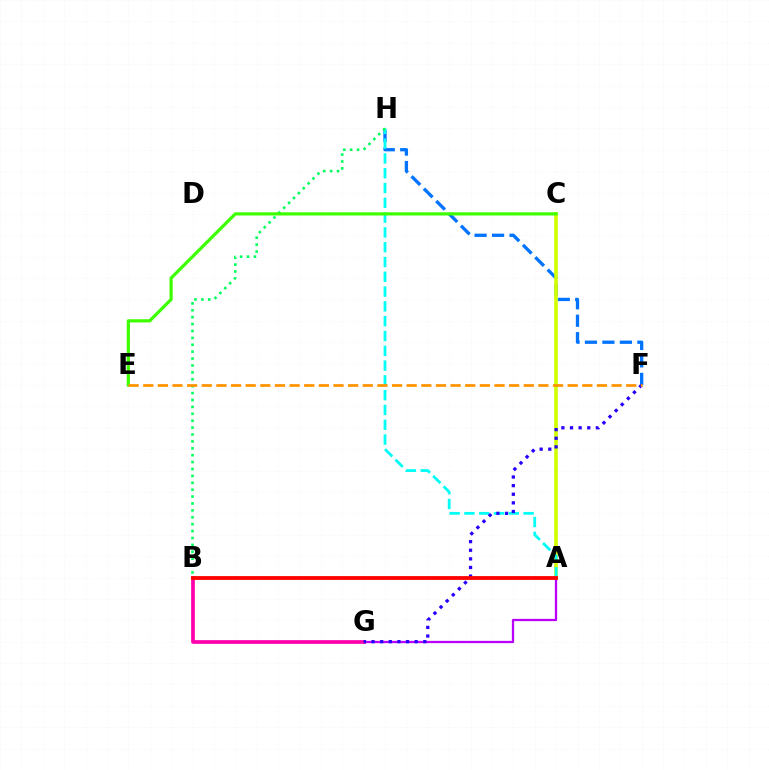{('A', 'G'): [{'color': '#b900ff', 'line_style': 'solid', 'thickness': 1.64}], ('F', 'H'): [{'color': '#0074ff', 'line_style': 'dashed', 'thickness': 2.37}], ('B', 'G'): [{'color': '#ff00ac', 'line_style': 'solid', 'thickness': 2.67}], ('A', 'C'): [{'color': '#d1ff00', 'line_style': 'solid', 'thickness': 2.61}], ('A', 'H'): [{'color': '#00fff6', 'line_style': 'dashed', 'thickness': 2.01}], ('F', 'G'): [{'color': '#2500ff', 'line_style': 'dotted', 'thickness': 2.34}], ('B', 'H'): [{'color': '#00ff5c', 'line_style': 'dotted', 'thickness': 1.87}], ('A', 'B'): [{'color': '#ff0000', 'line_style': 'solid', 'thickness': 2.73}], ('C', 'E'): [{'color': '#3dff00', 'line_style': 'solid', 'thickness': 2.31}], ('E', 'F'): [{'color': '#ff9400', 'line_style': 'dashed', 'thickness': 1.99}]}